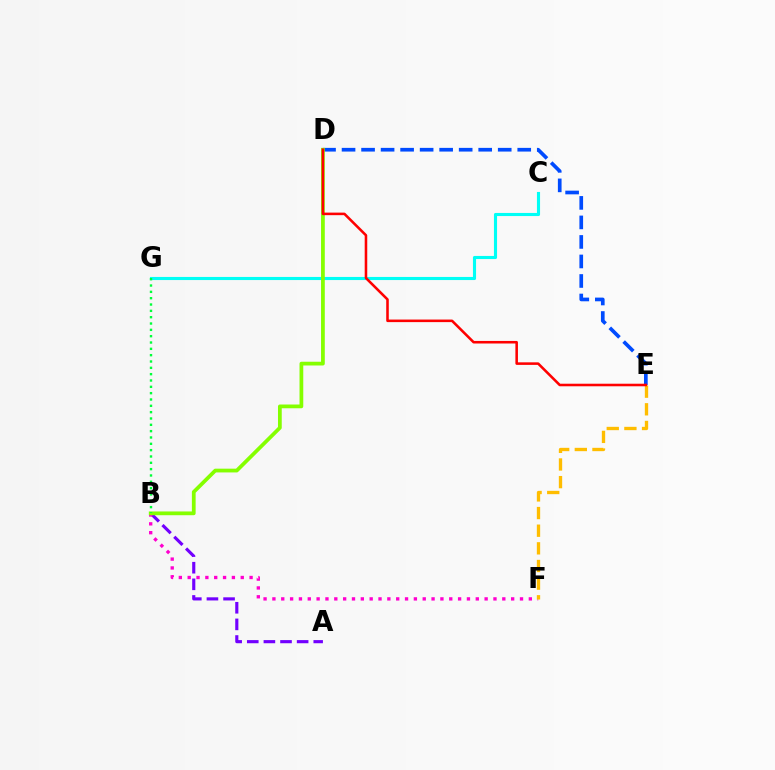{('D', 'E'): [{'color': '#004bff', 'line_style': 'dashed', 'thickness': 2.65}, {'color': '#ff0000', 'line_style': 'solid', 'thickness': 1.84}], ('A', 'B'): [{'color': '#7200ff', 'line_style': 'dashed', 'thickness': 2.26}], ('B', 'F'): [{'color': '#ff00cf', 'line_style': 'dotted', 'thickness': 2.4}], ('C', 'G'): [{'color': '#00fff6', 'line_style': 'solid', 'thickness': 2.24}], ('E', 'F'): [{'color': '#ffbd00', 'line_style': 'dashed', 'thickness': 2.4}], ('B', 'D'): [{'color': '#84ff00', 'line_style': 'solid', 'thickness': 2.7}], ('B', 'G'): [{'color': '#00ff39', 'line_style': 'dotted', 'thickness': 1.72}]}